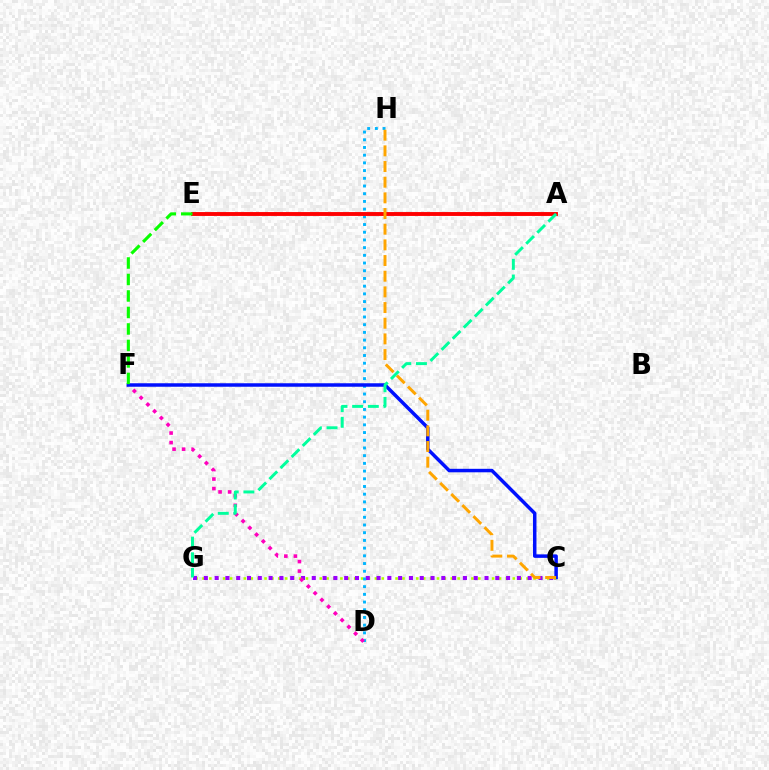{('C', 'G'): [{'color': '#b3ff00', 'line_style': 'dotted', 'thickness': 1.87}, {'color': '#9b00ff', 'line_style': 'dotted', 'thickness': 2.93}], ('D', 'H'): [{'color': '#00b5ff', 'line_style': 'dotted', 'thickness': 2.09}], ('A', 'E'): [{'color': '#ff0000', 'line_style': 'solid', 'thickness': 2.79}], ('D', 'F'): [{'color': '#ff00bd', 'line_style': 'dotted', 'thickness': 2.59}], ('C', 'F'): [{'color': '#0010ff', 'line_style': 'solid', 'thickness': 2.51}], ('C', 'H'): [{'color': '#ffa500', 'line_style': 'dashed', 'thickness': 2.13}], ('A', 'G'): [{'color': '#00ff9d', 'line_style': 'dashed', 'thickness': 2.13}], ('E', 'F'): [{'color': '#08ff00', 'line_style': 'dashed', 'thickness': 2.24}]}